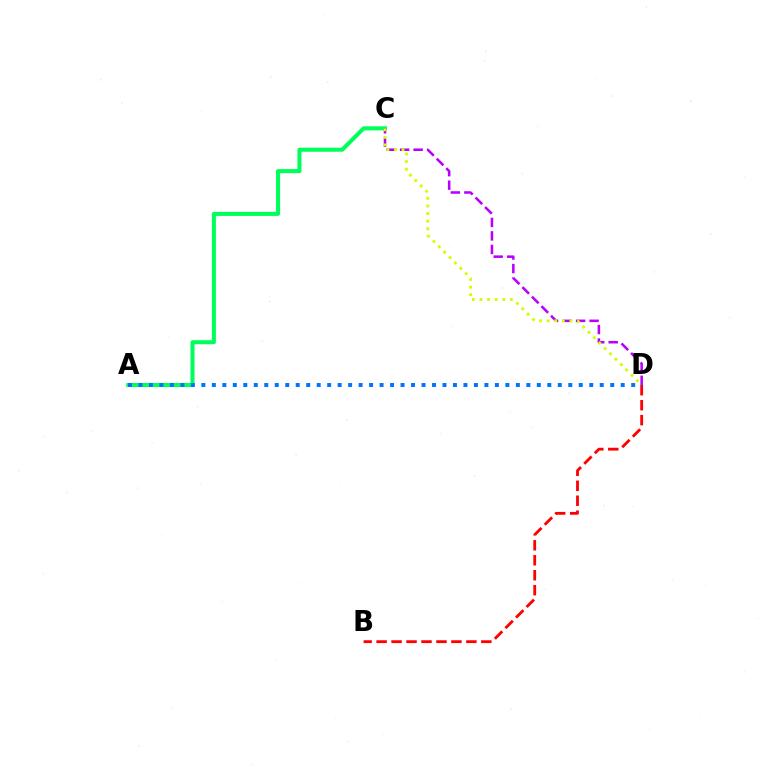{('A', 'C'): [{'color': '#00ff5c', 'line_style': 'solid', 'thickness': 2.92}], ('C', 'D'): [{'color': '#b900ff', 'line_style': 'dashed', 'thickness': 1.83}, {'color': '#d1ff00', 'line_style': 'dotted', 'thickness': 2.07}], ('B', 'D'): [{'color': '#ff0000', 'line_style': 'dashed', 'thickness': 2.03}], ('A', 'D'): [{'color': '#0074ff', 'line_style': 'dotted', 'thickness': 2.85}]}